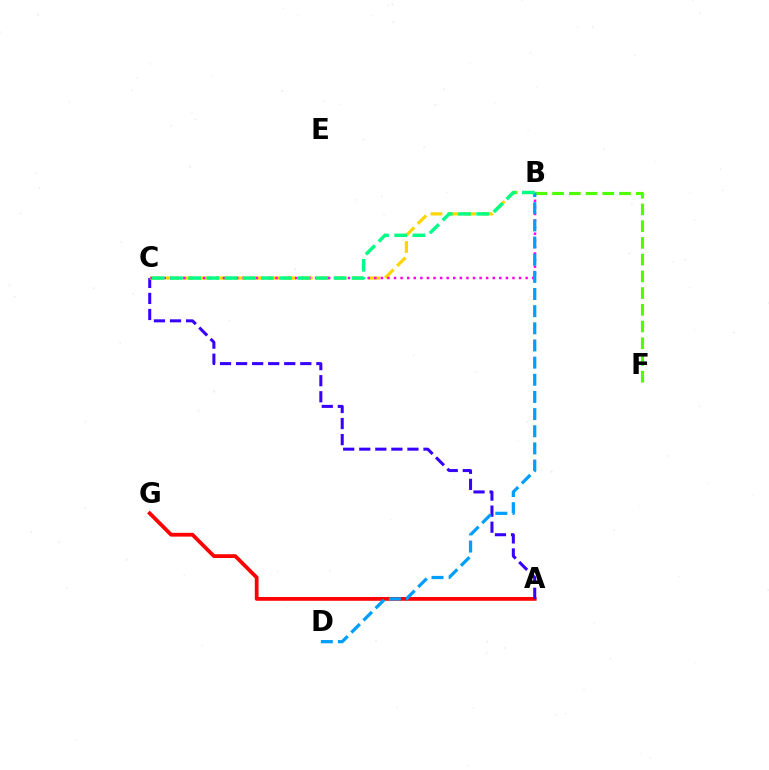{('A', 'G'): [{'color': '#ff0000', 'line_style': 'solid', 'thickness': 2.72}], ('A', 'C'): [{'color': '#3700ff', 'line_style': 'dashed', 'thickness': 2.18}], ('B', 'C'): [{'color': '#ffd500', 'line_style': 'dashed', 'thickness': 2.29}, {'color': '#ff00ed', 'line_style': 'dotted', 'thickness': 1.79}, {'color': '#00ff86', 'line_style': 'dashed', 'thickness': 2.47}], ('B', 'F'): [{'color': '#4fff00', 'line_style': 'dashed', 'thickness': 2.27}], ('B', 'D'): [{'color': '#009eff', 'line_style': 'dashed', 'thickness': 2.33}]}